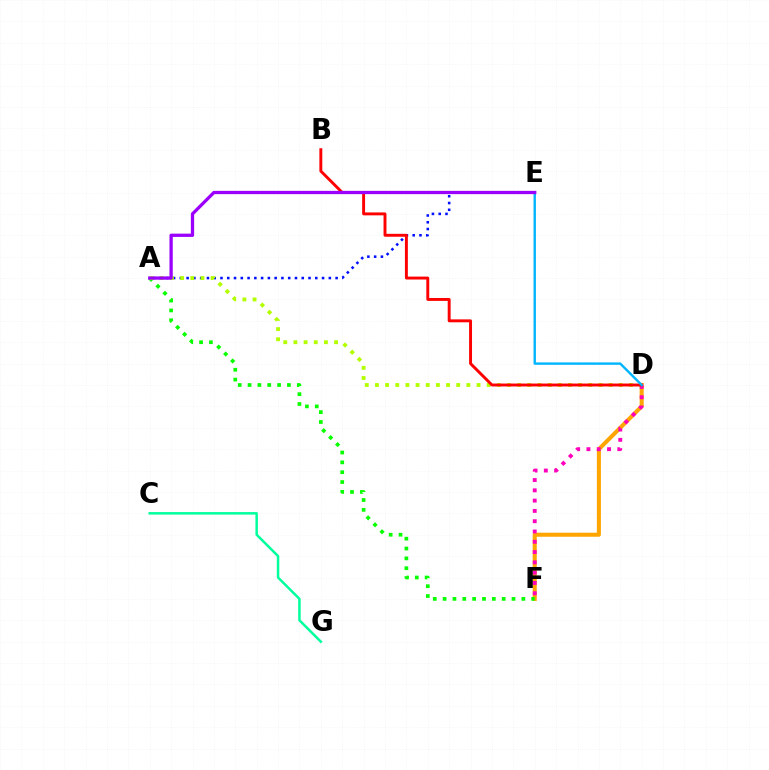{('A', 'E'): [{'color': '#0010ff', 'line_style': 'dotted', 'thickness': 1.84}, {'color': '#9b00ff', 'line_style': 'solid', 'thickness': 2.36}], ('D', 'F'): [{'color': '#ffa500', 'line_style': 'solid', 'thickness': 2.92}, {'color': '#ff00bd', 'line_style': 'dotted', 'thickness': 2.8}], ('A', 'F'): [{'color': '#08ff00', 'line_style': 'dotted', 'thickness': 2.67}], ('C', 'G'): [{'color': '#00ff9d', 'line_style': 'solid', 'thickness': 1.79}], ('A', 'D'): [{'color': '#b3ff00', 'line_style': 'dotted', 'thickness': 2.76}], ('B', 'D'): [{'color': '#ff0000', 'line_style': 'solid', 'thickness': 2.1}], ('D', 'E'): [{'color': '#00b5ff', 'line_style': 'solid', 'thickness': 1.73}]}